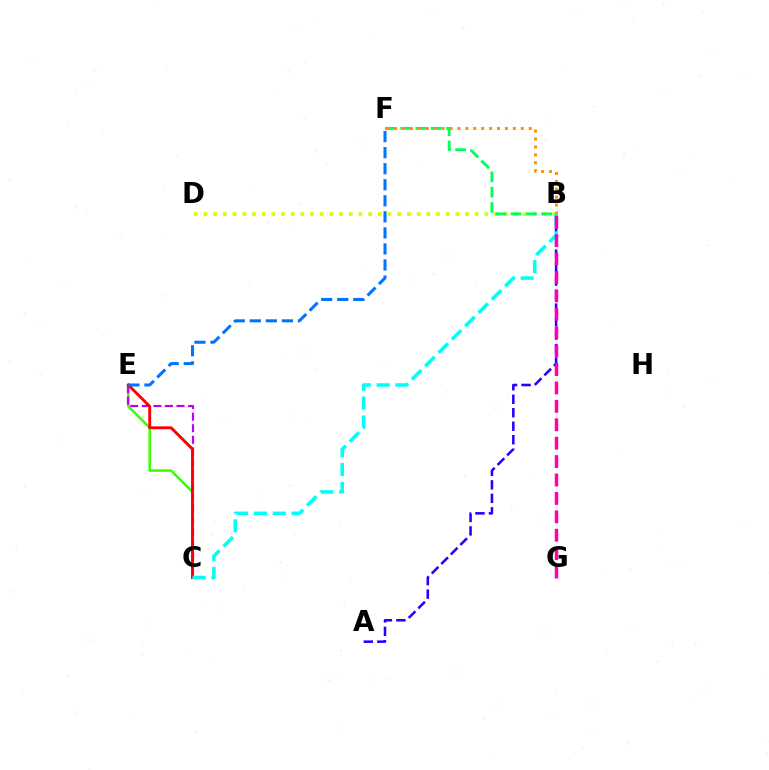{('C', 'E'): [{'color': '#3dff00', 'line_style': 'solid', 'thickness': 1.85}, {'color': '#b900ff', 'line_style': 'dashed', 'thickness': 1.57}, {'color': '#ff0000', 'line_style': 'solid', 'thickness': 2.09}], ('A', 'B'): [{'color': '#2500ff', 'line_style': 'dashed', 'thickness': 1.83}], ('E', 'F'): [{'color': '#0074ff', 'line_style': 'dashed', 'thickness': 2.18}], ('B', 'D'): [{'color': '#d1ff00', 'line_style': 'dotted', 'thickness': 2.63}], ('B', 'F'): [{'color': '#00ff5c', 'line_style': 'dashed', 'thickness': 2.08}, {'color': '#ff9400', 'line_style': 'dotted', 'thickness': 2.15}], ('B', 'C'): [{'color': '#00fff6', 'line_style': 'dashed', 'thickness': 2.56}], ('B', 'G'): [{'color': '#ff00ac', 'line_style': 'dashed', 'thickness': 2.5}]}